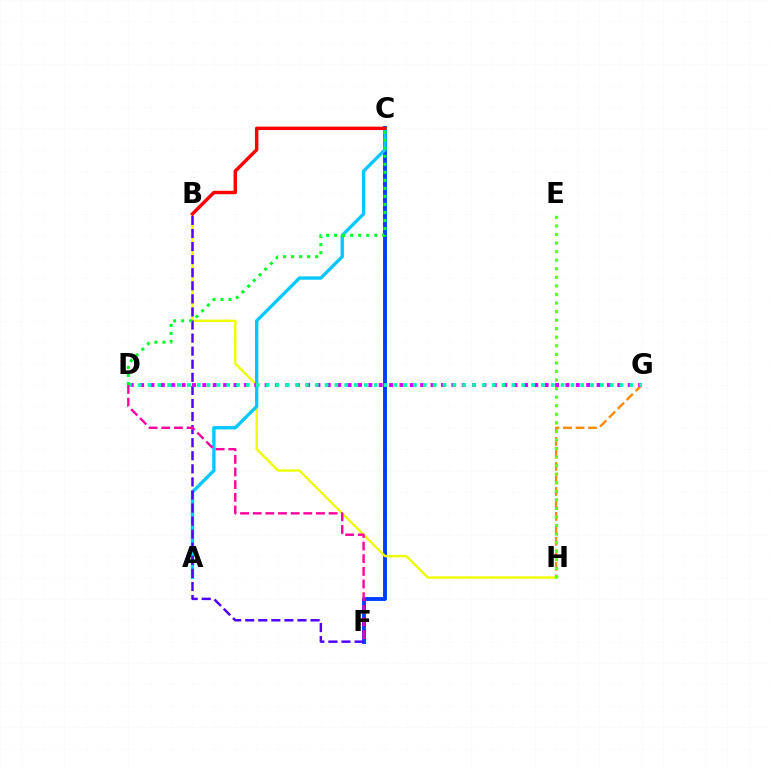{('C', 'F'): [{'color': '#003fff', 'line_style': 'solid', 'thickness': 2.8}], ('B', 'H'): [{'color': '#eeff00', 'line_style': 'solid', 'thickness': 1.72}], ('A', 'C'): [{'color': '#00c7ff', 'line_style': 'solid', 'thickness': 2.4}], ('B', 'F'): [{'color': '#4f00ff', 'line_style': 'dashed', 'thickness': 1.78}], ('G', 'H'): [{'color': '#ff8800', 'line_style': 'dashed', 'thickness': 1.7}], ('D', 'G'): [{'color': '#d600ff', 'line_style': 'dotted', 'thickness': 2.82}, {'color': '#00ffaf', 'line_style': 'dotted', 'thickness': 2.67}], ('B', 'C'): [{'color': '#ff0000', 'line_style': 'solid', 'thickness': 2.48}], ('D', 'F'): [{'color': '#ff00a0', 'line_style': 'dashed', 'thickness': 1.72}], ('C', 'D'): [{'color': '#00ff27', 'line_style': 'dotted', 'thickness': 2.18}], ('E', 'H'): [{'color': '#66ff00', 'line_style': 'dotted', 'thickness': 2.33}]}